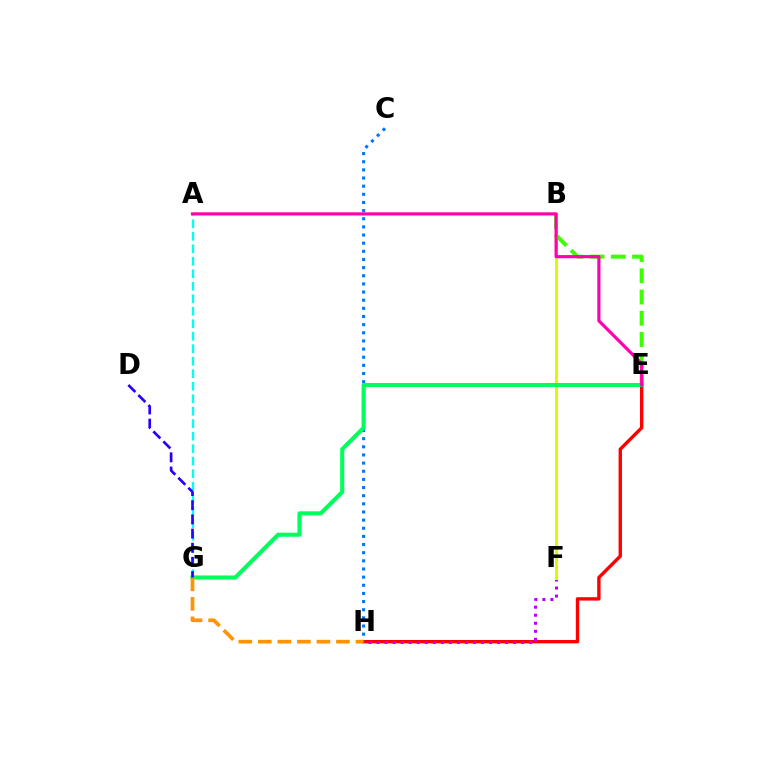{('B', 'E'): [{'color': '#3dff00', 'line_style': 'dashed', 'thickness': 2.89}], ('E', 'H'): [{'color': '#ff0000', 'line_style': 'solid', 'thickness': 2.43}], ('F', 'H'): [{'color': '#b900ff', 'line_style': 'dotted', 'thickness': 2.18}], ('B', 'F'): [{'color': '#d1ff00', 'line_style': 'solid', 'thickness': 2.18}], ('C', 'H'): [{'color': '#0074ff', 'line_style': 'dotted', 'thickness': 2.21}], ('E', 'G'): [{'color': '#00ff5c', 'line_style': 'solid', 'thickness': 2.93}], ('A', 'G'): [{'color': '#00fff6', 'line_style': 'dashed', 'thickness': 1.7}], ('G', 'H'): [{'color': '#ff9400', 'line_style': 'dashed', 'thickness': 2.65}], ('A', 'E'): [{'color': '#ff00ac', 'line_style': 'solid', 'thickness': 2.28}], ('D', 'G'): [{'color': '#2500ff', 'line_style': 'dashed', 'thickness': 1.93}]}